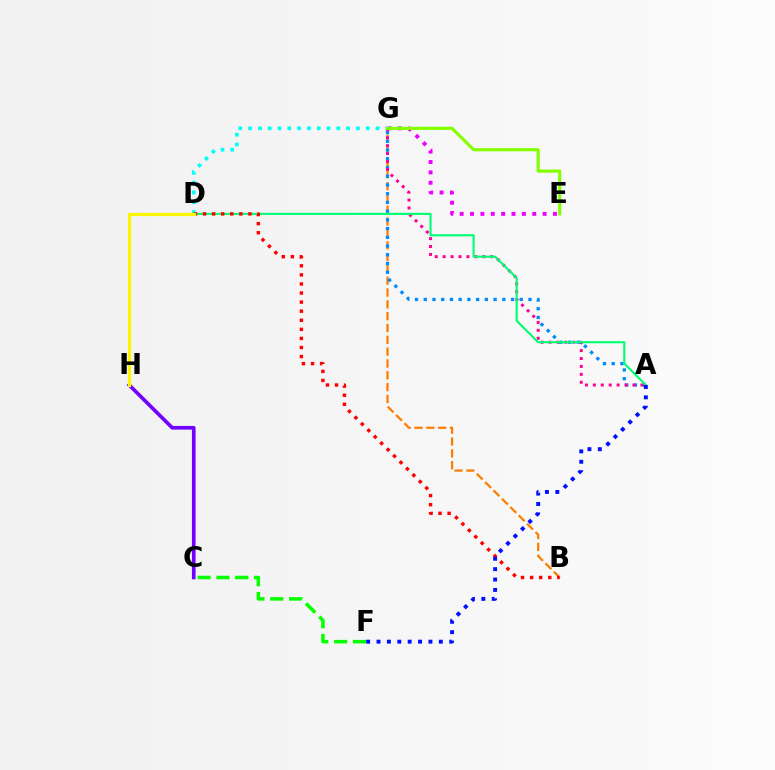{('B', 'G'): [{'color': '#ff7c00', 'line_style': 'dashed', 'thickness': 1.61}], ('A', 'G'): [{'color': '#008cff', 'line_style': 'dotted', 'thickness': 2.37}, {'color': '#ff0094', 'line_style': 'dotted', 'thickness': 2.15}], ('E', 'G'): [{'color': '#ee00ff', 'line_style': 'dotted', 'thickness': 2.82}, {'color': '#84ff00', 'line_style': 'solid', 'thickness': 2.28}], ('A', 'D'): [{'color': '#00ff74', 'line_style': 'solid', 'thickness': 1.54}], ('C', 'H'): [{'color': '#7200ff', 'line_style': 'solid', 'thickness': 2.64}], ('D', 'G'): [{'color': '#00fff6', 'line_style': 'dotted', 'thickness': 2.66}], ('B', 'D'): [{'color': '#ff0000', 'line_style': 'dotted', 'thickness': 2.47}], ('D', 'H'): [{'color': '#fcf500', 'line_style': 'solid', 'thickness': 2.28}], ('A', 'F'): [{'color': '#0010ff', 'line_style': 'dotted', 'thickness': 2.82}], ('C', 'F'): [{'color': '#08ff00', 'line_style': 'dashed', 'thickness': 2.56}]}